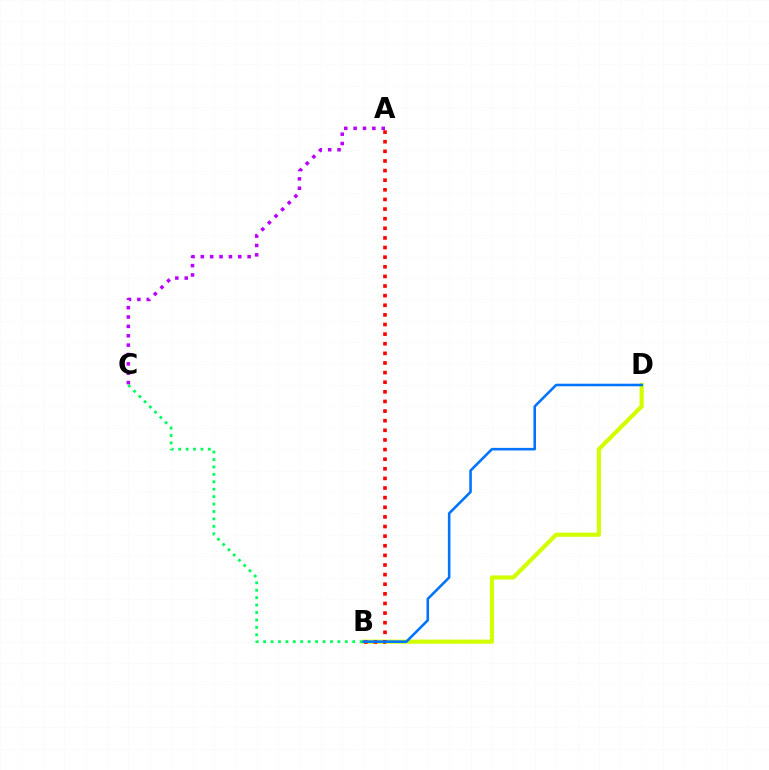{('B', 'D'): [{'color': '#d1ff00', 'line_style': 'solid', 'thickness': 2.99}, {'color': '#0074ff', 'line_style': 'solid', 'thickness': 1.86}], ('B', 'C'): [{'color': '#00ff5c', 'line_style': 'dotted', 'thickness': 2.02}], ('A', 'B'): [{'color': '#ff0000', 'line_style': 'dotted', 'thickness': 2.61}], ('A', 'C'): [{'color': '#b900ff', 'line_style': 'dotted', 'thickness': 2.55}]}